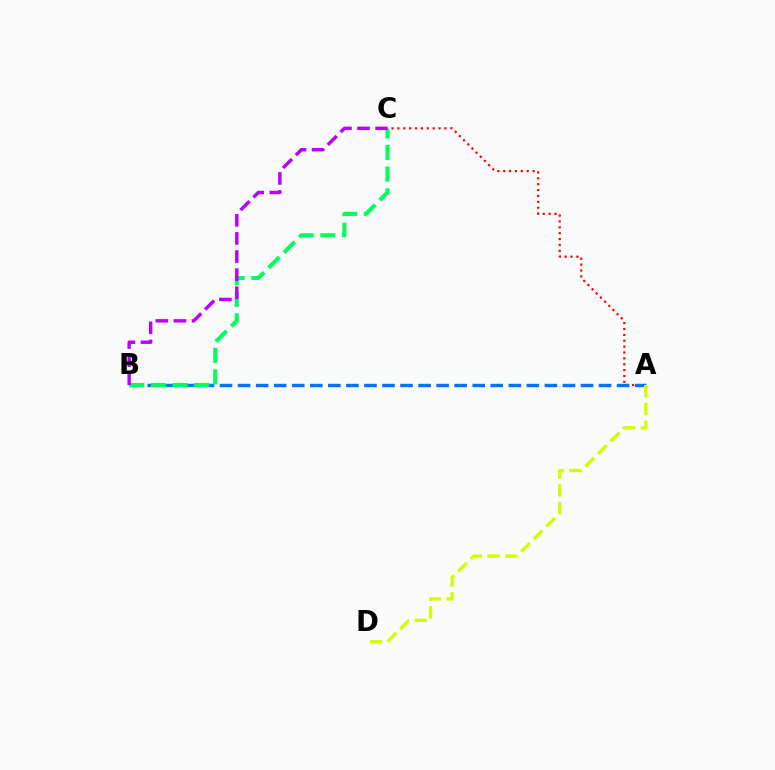{('A', 'C'): [{'color': '#ff0000', 'line_style': 'dotted', 'thickness': 1.6}], ('A', 'B'): [{'color': '#0074ff', 'line_style': 'dashed', 'thickness': 2.45}], ('A', 'D'): [{'color': '#d1ff00', 'line_style': 'dashed', 'thickness': 2.42}], ('B', 'C'): [{'color': '#00ff5c', 'line_style': 'dashed', 'thickness': 2.94}, {'color': '#b900ff', 'line_style': 'dashed', 'thickness': 2.46}]}